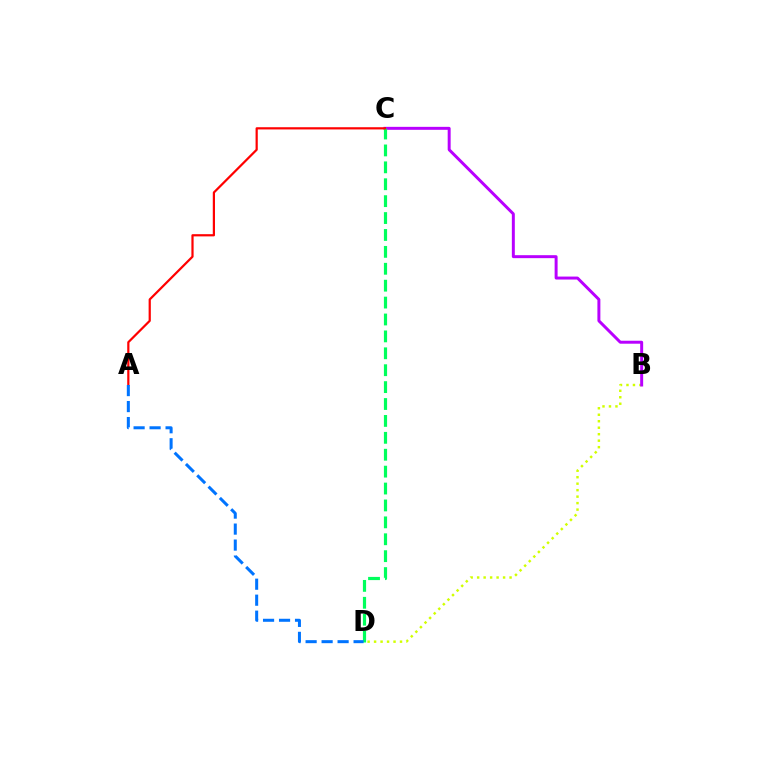{('B', 'D'): [{'color': '#d1ff00', 'line_style': 'dotted', 'thickness': 1.76}], ('B', 'C'): [{'color': '#b900ff', 'line_style': 'solid', 'thickness': 2.14}], ('C', 'D'): [{'color': '#00ff5c', 'line_style': 'dashed', 'thickness': 2.3}], ('A', 'C'): [{'color': '#ff0000', 'line_style': 'solid', 'thickness': 1.59}], ('A', 'D'): [{'color': '#0074ff', 'line_style': 'dashed', 'thickness': 2.17}]}